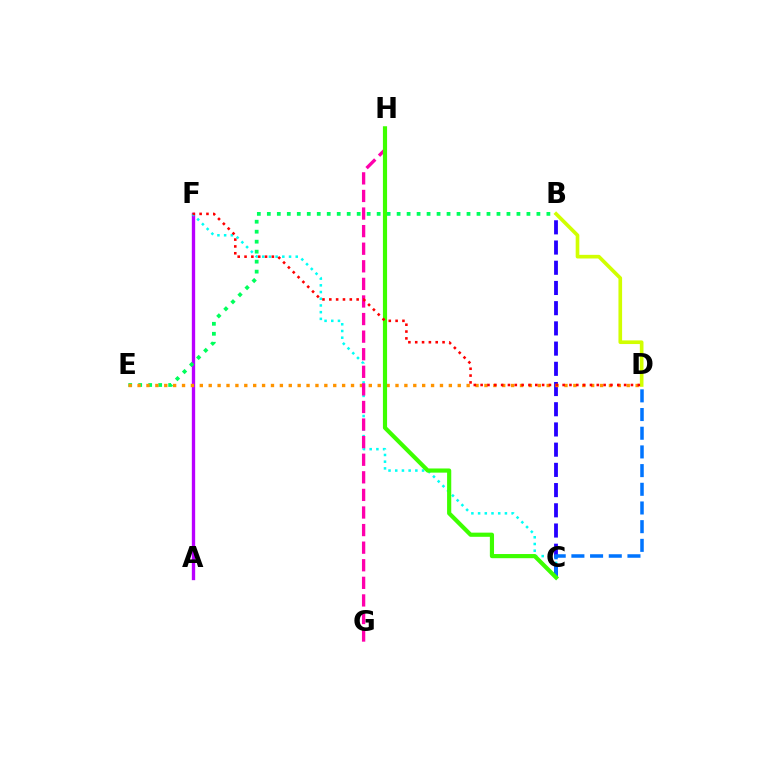{('A', 'F'): [{'color': '#b900ff', 'line_style': 'solid', 'thickness': 2.4}], ('B', 'C'): [{'color': '#2500ff', 'line_style': 'dashed', 'thickness': 2.75}], ('C', 'F'): [{'color': '#00fff6', 'line_style': 'dotted', 'thickness': 1.82}], ('B', 'E'): [{'color': '#00ff5c', 'line_style': 'dotted', 'thickness': 2.71}], ('C', 'D'): [{'color': '#0074ff', 'line_style': 'dashed', 'thickness': 2.54}], ('D', 'E'): [{'color': '#ff9400', 'line_style': 'dotted', 'thickness': 2.42}], ('B', 'D'): [{'color': '#d1ff00', 'line_style': 'solid', 'thickness': 2.63}], ('G', 'H'): [{'color': '#ff00ac', 'line_style': 'dashed', 'thickness': 2.39}], ('C', 'H'): [{'color': '#3dff00', 'line_style': 'solid', 'thickness': 3.0}], ('D', 'F'): [{'color': '#ff0000', 'line_style': 'dotted', 'thickness': 1.86}]}